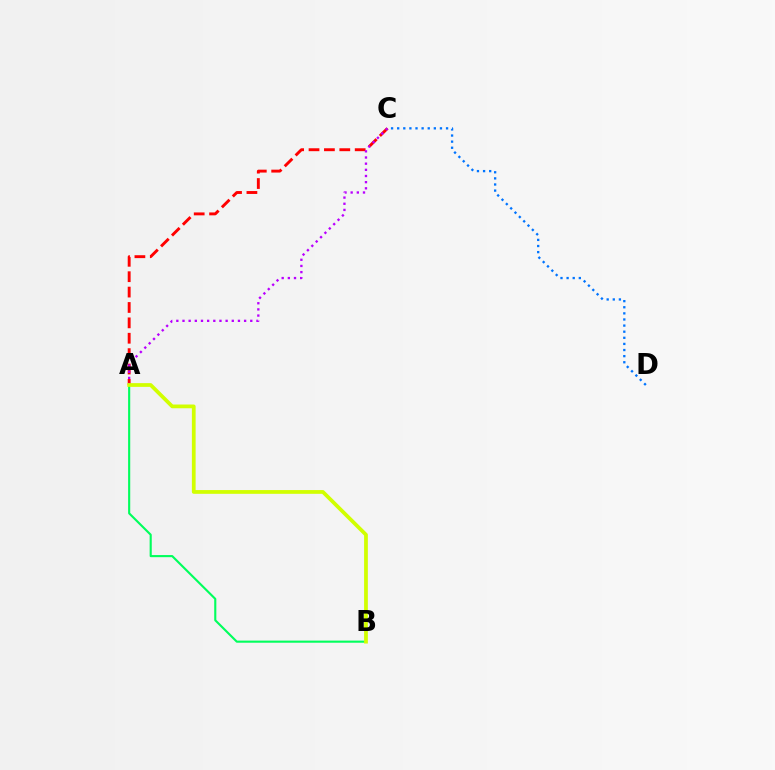{('A', 'B'): [{'color': '#00ff5c', 'line_style': 'solid', 'thickness': 1.53}, {'color': '#d1ff00', 'line_style': 'solid', 'thickness': 2.7}], ('C', 'D'): [{'color': '#0074ff', 'line_style': 'dotted', 'thickness': 1.66}], ('A', 'C'): [{'color': '#ff0000', 'line_style': 'dashed', 'thickness': 2.09}, {'color': '#b900ff', 'line_style': 'dotted', 'thickness': 1.67}]}